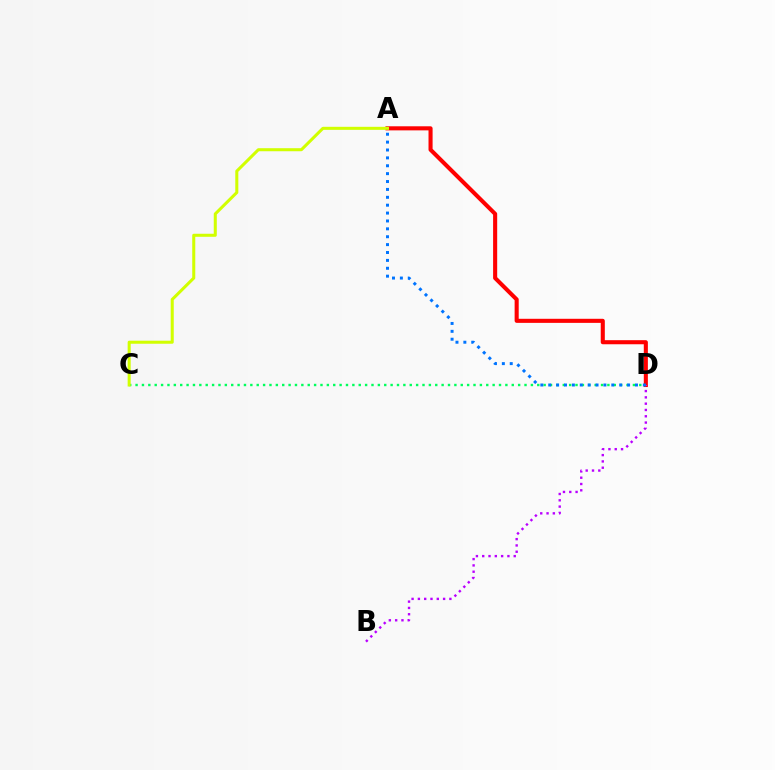{('A', 'D'): [{'color': '#ff0000', 'line_style': 'solid', 'thickness': 2.94}, {'color': '#0074ff', 'line_style': 'dotted', 'thickness': 2.14}], ('C', 'D'): [{'color': '#00ff5c', 'line_style': 'dotted', 'thickness': 1.73}], ('B', 'D'): [{'color': '#b900ff', 'line_style': 'dotted', 'thickness': 1.71}], ('A', 'C'): [{'color': '#d1ff00', 'line_style': 'solid', 'thickness': 2.19}]}